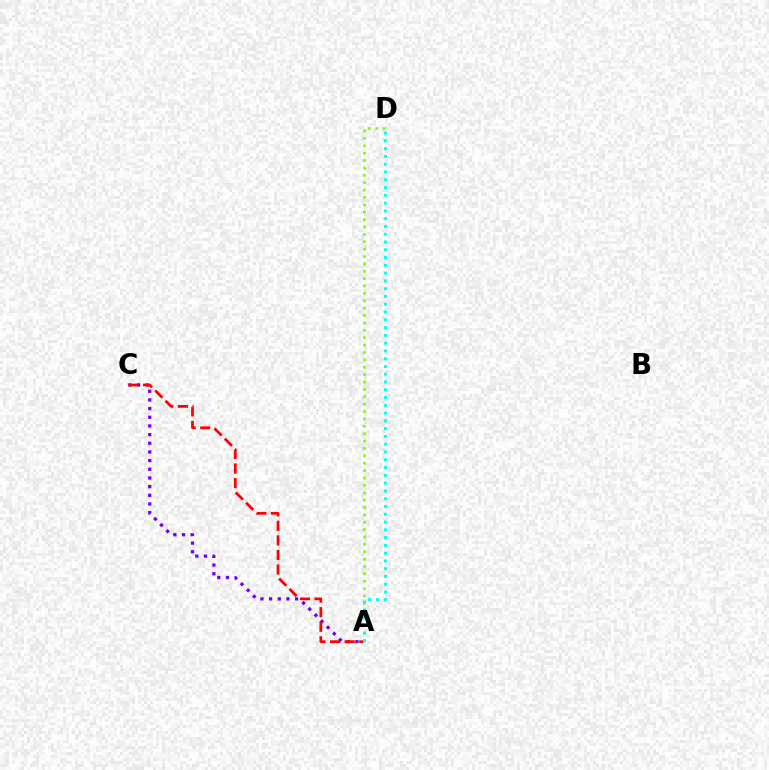{('A', 'C'): [{'color': '#7200ff', 'line_style': 'dotted', 'thickness': 2.36}, {'color': '#ff0000', 'line_style': 'dashed', 'thickness': 1.98}], ('A', 'D'): [{'color': '#84ff00', 'line_style': 'dotted', 'thickness': 2.01}, {'color': '#00fff6', 'line_style': 'dotted', 'thickness': 2.11}]}